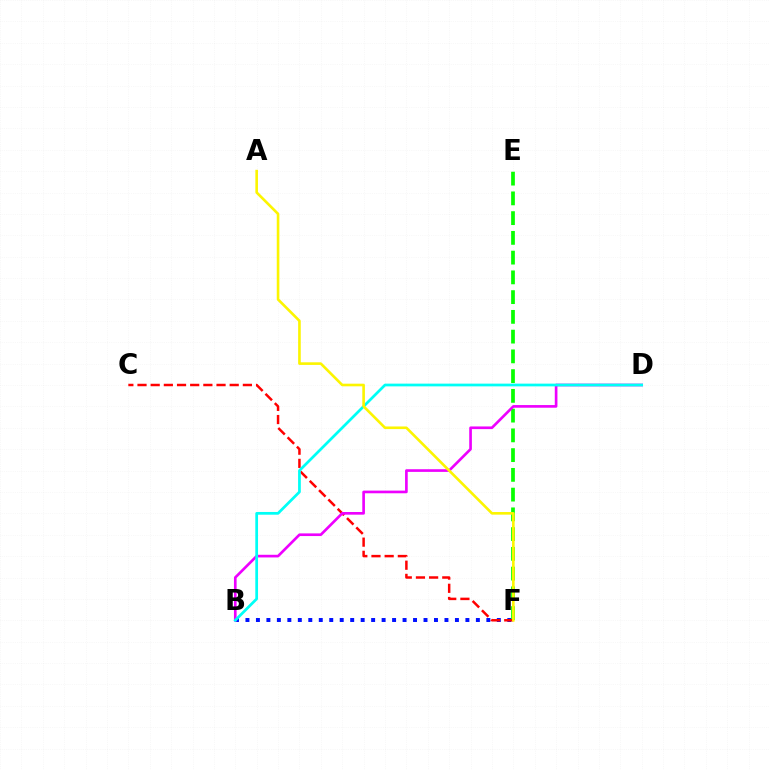{('B', 'F'): [{'color': '#0010ff', 'line_style': 'dotted', 'thickness': 2.85}], ('E', 'F'): [{'color': '#08ff00', 'line_style': 'dashed', 'thickness': 2.68}], ('C', 'F'): [{'color': '#ff0000', 'line_style': 'dashed', 'thickness': 1.79}], ('B', 'D'): [{'color': '#ee00ff', 'line_style': 'solid', 'thickness': 1.92}, {'color': '#00fff6', 'line_style': 'solid', 'thickness': 1.97}], ('A', 'F'): [{'color': '#fcf500', 'line_style': 'solid', 'thickness': 1.89}]}